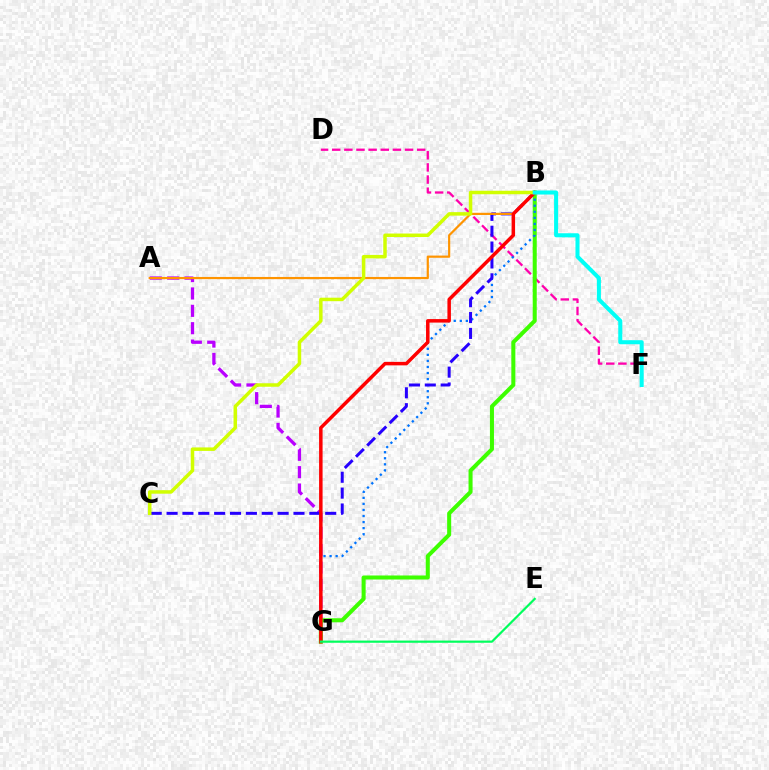{('A', 'G'): [{'color': '#b900ff', 'line_style': 'dashed', 'thickness': 2.36}], ('D', 'F'): [{'color': '#ff00ac', 'line_style': 'dashed', 'thickness': 1.65}], ('B', 'G'): [{'color': '#3dff00', 'line_style': 'solid', 'thickness': 2.9}, {'color': '#0074ff', 'line_style': 'dotted', 'thickness': 1.65}, {'color': '#ff0000', 'line_style': 'solid', 'thickness': 2.51}], ('B', 'C'): [{'color': '#2500ff', 'line_style': 'dashed', 'thickness': 2.15}, {'color': '#d1ff00', 'line_style': 'solid', 'thickness': 2.51}], ('A', 'B'): [{'color': '#ff9400', 'line_style': 'solid', 'thickness': 1.58}], ('E', 'G'): [{'color': '#00ff5c', 'line_style': 'solid', 'thickness': 1.58}], ('B', 'F'): [{'color': '#00fff6', 'line_style': 'solid', 'thickness': 2.91}]}